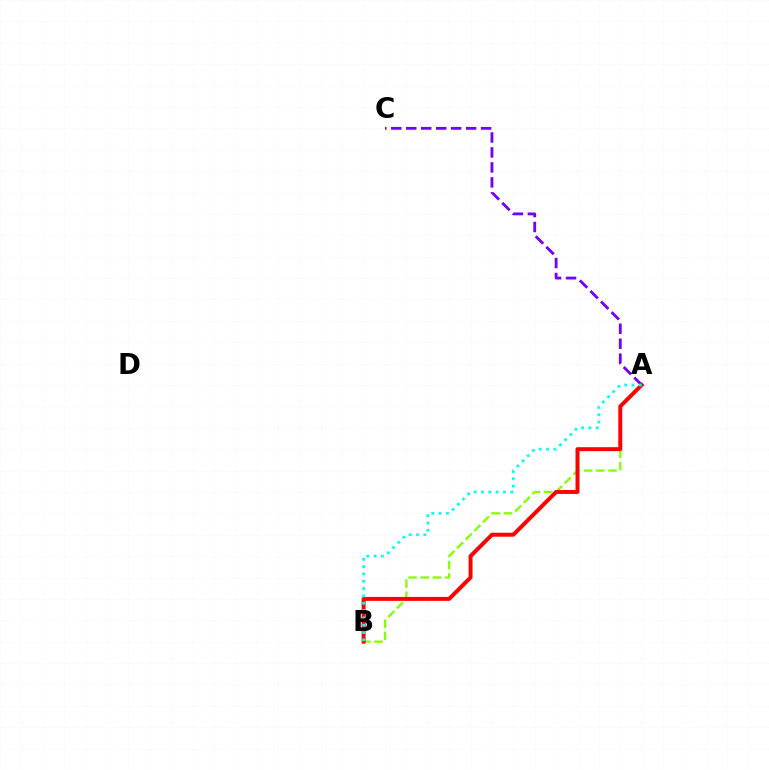{('A', 'B'): [{'color': '#84ff00', 'line_style': 'dashed', 'thickness': 1.66}, {'color': '#ff0000', 'line_style': 'solid', 'thickness': 2.84}, {'color': '#00fff6', 'line_style': 'dotted', 'thickness': 1.99}], ('A', 'C'): [{'color': '#7200ff', 'line_style': 'dashed', 'thickness': 2.03}]}